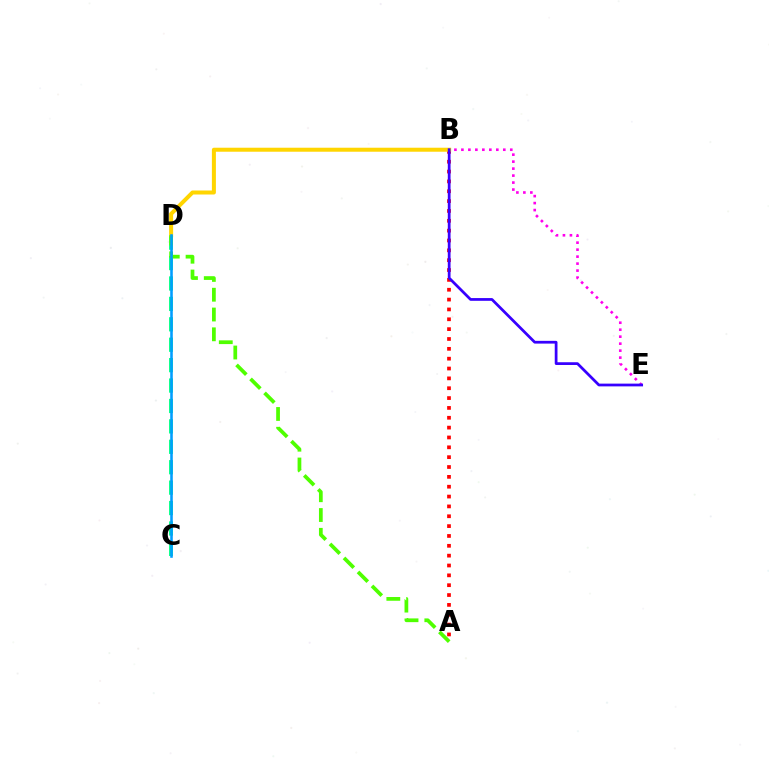{('C', 'D'): [{'color': '#00ff86', 'line_style': 'dashed', 'thickness': 2.77}, {'color': '#009eff', 'line_style': 'solid', 'thickness': 1.85}], ('A', 'B'): [{'color': '#ff0000', 'line_style': 'dotted', 'thickness': 2.68}], ('B', 'E'): [{'color': '#ff00ed', 'line_style': 'dotted', 'thickness': 1.9}, {'color': '#3700ff', 'line_style': 'solid', 'thickness': 1.98}], ('B', 'D'): [{'color': '#ffd500', 'line_style': 'solid', 'thickness': 2.89}], ('A', 'D'): [{'color': '#4fff00', 'line_style': 'dashed', 'thickness': 2.69}]}